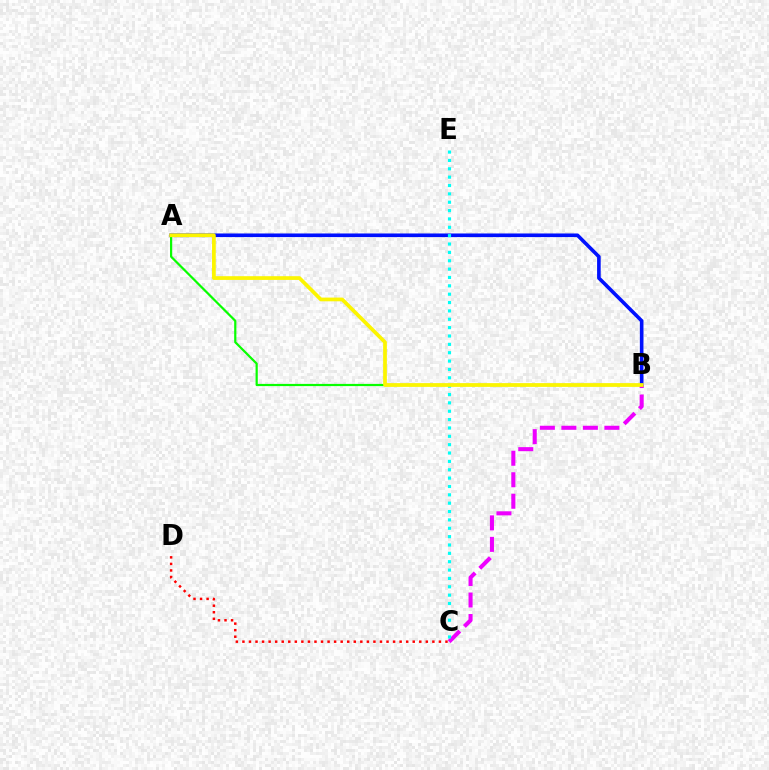{('A', 'B'): [{'color': '#0010ff', 'line_style': 'solid', 'thickness': 2.6}, {'color': '#08ff00', 'line_style': 'solid', 'thickness': 1.59}, {'color': '#fcf500', 'line_style': 'solid', 'thickness': 2.68}], ('B', 'C'): [{'color': '#ee00ff', 'line_style': 'dashed', 'thickness': 2.92}], ('C', 'D'): [{'color': '#ff0000', 'line_style': 'dotted', 'thickness': 1.78}], ('C', 'E'): [{'color': '#00fff6', 'line_style': 'dotted', 'thickness': 2.27}]}